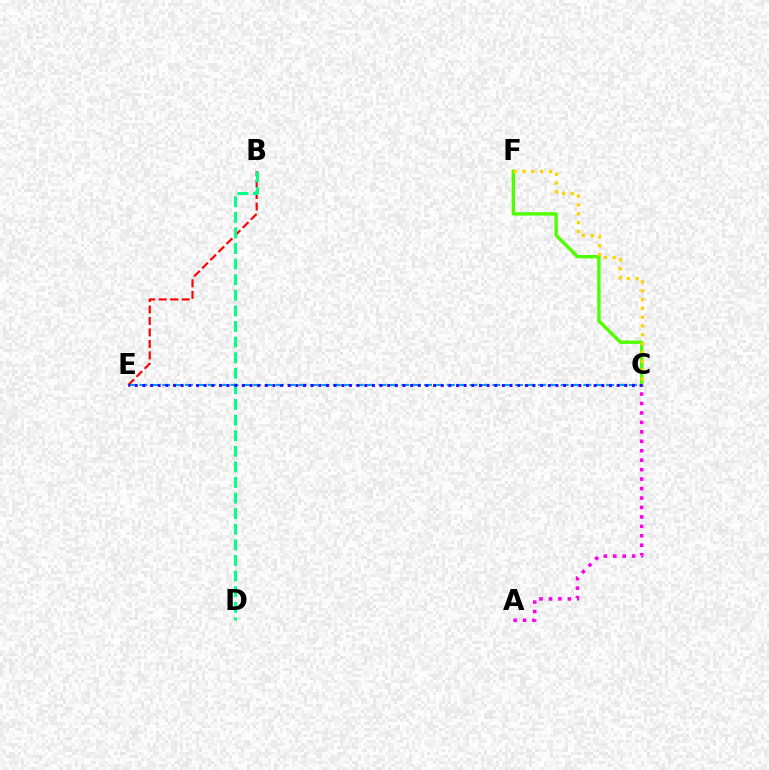{('C', 'E'): [{'color': '#009eff', 'line_style': 'dashed', 'thickness': 1.55}, {'color': '#3700ff', 'line_style': 'dotted', 'thickness': 2.08}], ('B', 'E'): [{'color': '#ff0000', 'line_style': 'dashed', 'thickness': 1.56}], ('C', 'F'): [{'color': '#4fff00', 'line_style': 'solid', 'thickness': 2.43}, {'color': '#ffd500', 'line_style': 'dotted', 'thickness': 2.39}], ('A', 'C'): [{'color': '#ff00ed', 'line_style': 'dotted', 'thickness': 2.57}], ('B', 'D'): [{'color': '#00ff86', 'line_style': 'dashed', 'thickness': 2.12}]}